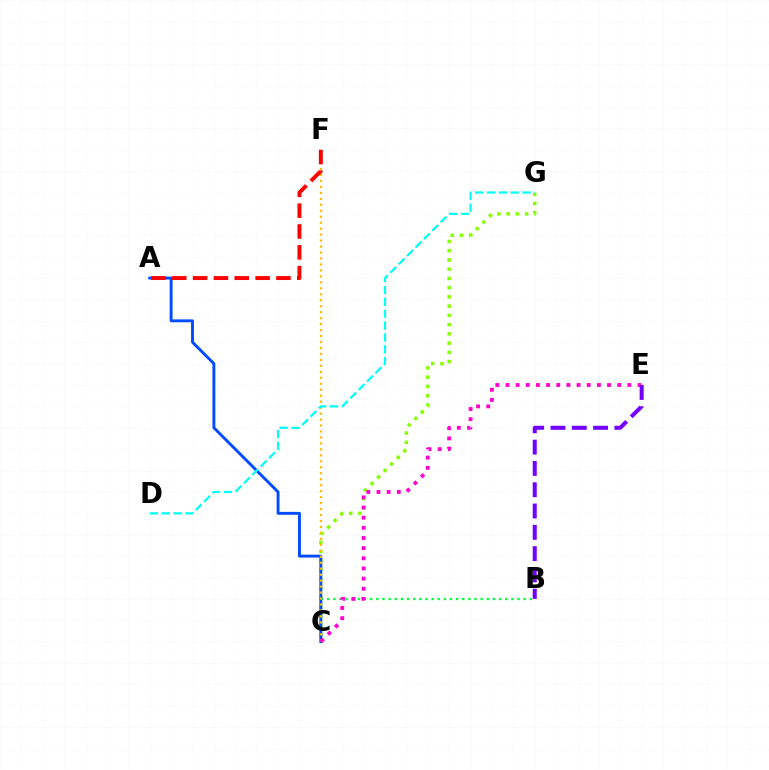{('C', 'G'): [{'color': '#84ff00', 'line_style': 'dotted', 'thickness': 2.51}], ('B', 'C'): [{'color': '#00ff39', 'line_style': 'dotted', 'thickness': 1.67}], ('A', 'C'): [{'color': '#004bff', 'line_style': 'solid', 'thickness': 2.08}], ('C', 'F'): [{'color': '#ffbd00', 'line_style': 'dotted', 'thickness': 1.62}], ('C', 'E'): [{'color': '#ff00cf', 'line_style': 'dotted', 'thickness': 2.76}], ('B', 'E'): [{'color': '#7200ff', 'line_style': 'dashed', 'thickness': 2.89}], ('D', 'G'): [{'color': '#00fff6', 'line_style': 'dashed', 'thickness': 1.61}], ('A', 'F'): [{'color': '#ff0000', 'line_style': 'dashed', 'thickness': 2.83}]}